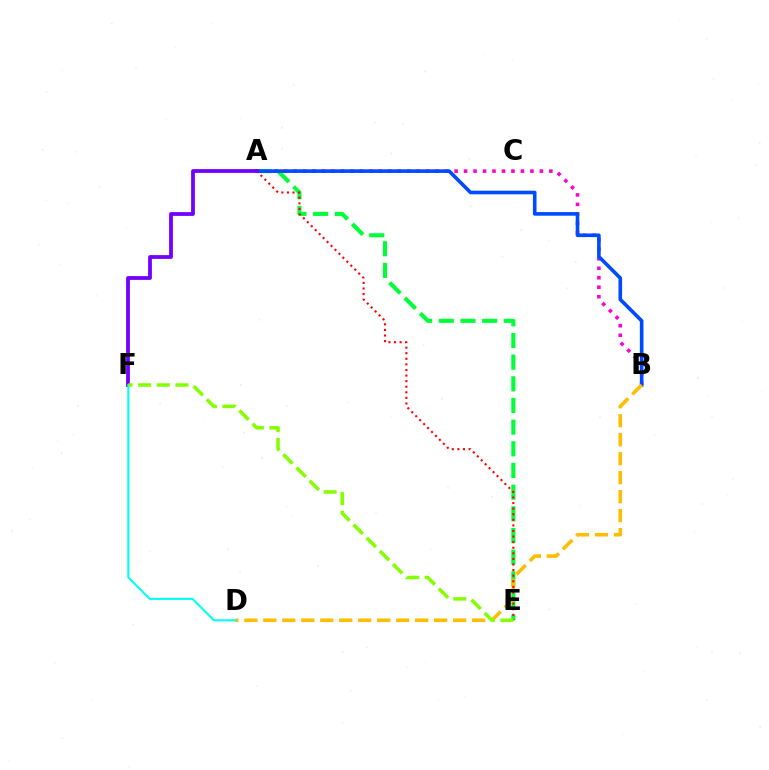{('A', 'B'): [{'color': '#ff00cf', 'line_style': 'dotted', 'thickness': 2.57}, {'color': '#004bff', 'line_style': 'solid', 'thickness': 2.61}], ('A', 'E'): [{'color': '#00ff39', 'line_style': 'dashed', 'thickness': 2.94}, {'color': '#ff0000', 'line_style': 'dotted', 'thickness': 1.52}], ('B', 'D'): [{'color': '#ffbd00', 'line_style': 'dashed', 'thickness': 2.58}], ('A', 'F'): [{'color': '#7200ff', 'line_style': 'solid', 'thickness': 2.73}], ('D', 'F'): [{'color': '#00fff6', 'line_style': 'solid', 'thickness': 1.5}], ('E', 'F'): [{'color': '#84ff00', 'line_style': 'dashed', 'thickness': 2.53}]}